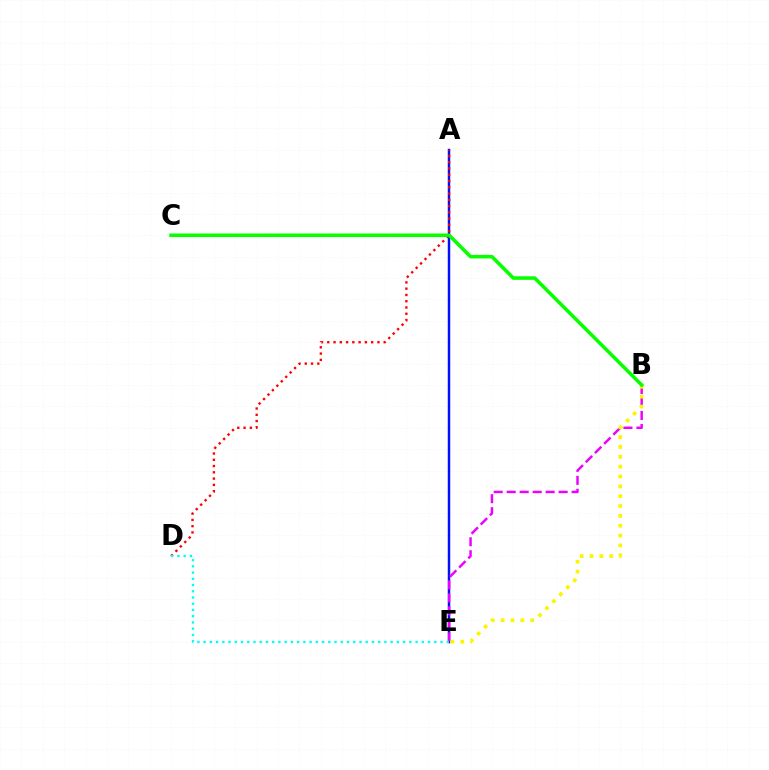{('A', 'E'): [{'color': '#0010ff', 'line_style': 'solid', 'thickness': 1.77}], ('B', 'E'): [{'color': '#ee00ff', 'line_style': 'dashed', 'thickness': 1.76}, {'color': '#fcf500', 'line_style': 'dotted', 'thickness': 2.68}], ('A', 'D'): [{'color': '#ff0000', 'line_style': 'dotted', 'thickness': 1.7}], ('B', 'C'): [{'color': '#08ff00', 'line_style': 'solid', 'thickness': 2.56}], ('D', 'E'): [{'color': '#00fff6', 'line_style': 'dotted', 'thickness': 1.69}]}